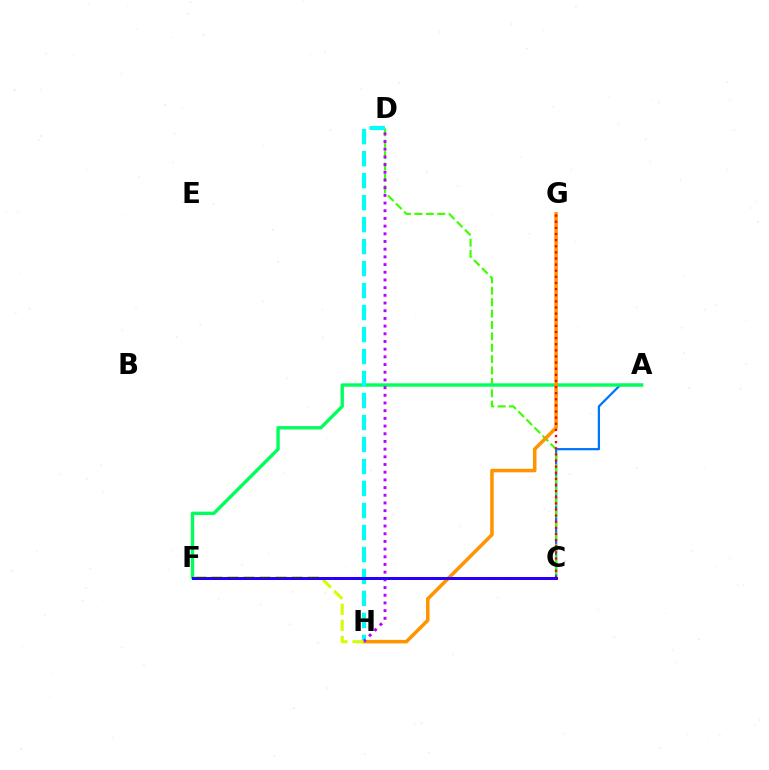{('A', 'C'): [{'color': '#0074ff', 'line_style': 'solid', 'thickness': 1.61}], ('C', 'F'): [{'color': '#ff00ac', 'line_style': 'dashed', 'thickness': 1.91}, {'color': '#2500ff', 'line_style': 'solid', 'thickness': 2.15}], ('C', 'D'): [{'color': '#3dff00', 'line_style': 'dashed', 'thickness': 1.55}], ('A', 'F'): [{'color': '#00ff5c', 'line_style': 'solid', 'thickness': 2.43}], ('G', 'H'): [{'color': '#ff9400', 'line_style': 'solid', 'thickness': 2.54}], ('D', 'H'): [{'color': '#00fff6', 'line_style': 'dashed', 'thickness': 2.99}, {'color': '#b900ff', 'line_style': 'dotted', 'thickness': 2.09}], ('C', 'G'): [{'color': '#ff0000', 'line_style': 'dotted', 'thickness': 1.66}], ('F', 'H'): [{'color': '#d1ff00', 'line_style': 'dashed', 'thickness': 2.18}]}